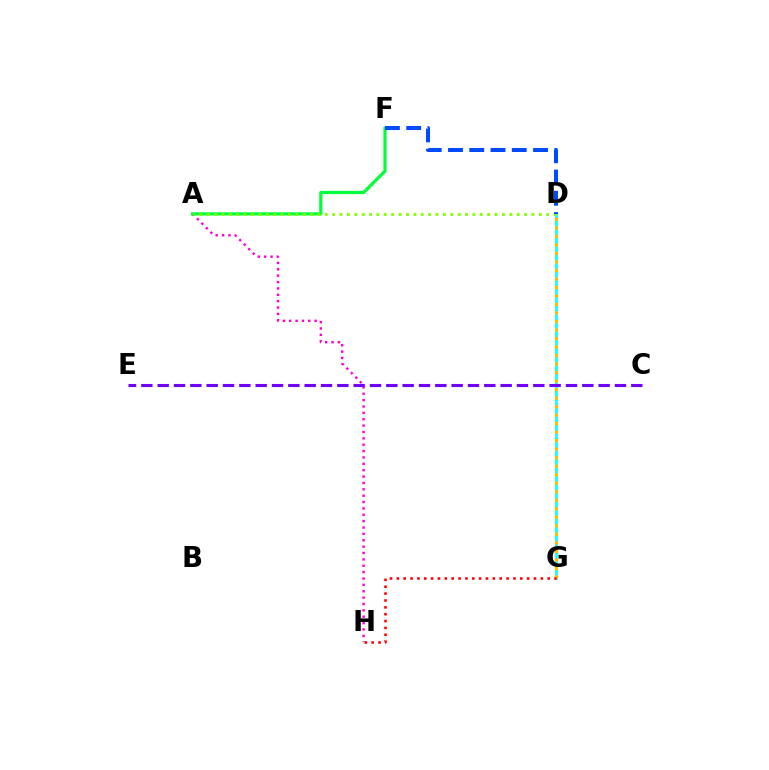{('D', 'G'): [{'color': '#00fff6', 'line_style': 'solid', 'thickness': 1.85}, {'color': '#ffbd00', 'line_style': 'dotted', 'thickness': 2.31}], ('A', 'H'): [{'color': '#ff00cf', 'line_style': 'dotted', 'thickness': 1.73}], ('A', 'F'): [{'color': '#00ff39', 'line_style': 'solid', 'thickness': 2.32}], ('C', 'E'): [{'color': '#7200ff', 'line_style': 'dashed', 'thickness': 2.22}], ('A', 'D'): [{'color': '#84ff00', 'line_style': 'dotted', 'thickness': 2.01}], ('D', 'F'): [{'color': '#004bff', 'line_style': 'dashed', 'thickness': 2.89}], ('G', 'H'): [{'color': '#ff0000', 'line_style': 'dotted', 'thickness': 1.86}]}